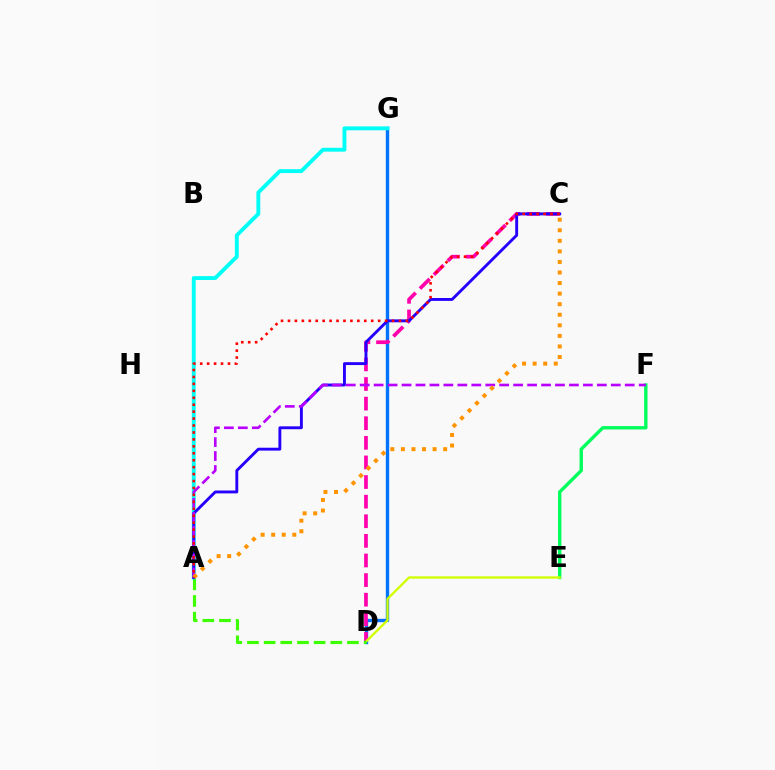{('D', 'G'): [{'color': '#0074ff', 'line_style': 'solid', 'thickness': 2.43}], ('C', 'D'): [{'color': '#ff00ac', 'line_style': 'dashed', 'thickness': 2.66}], ('E', 'F'): [{'color': '#00ff5c', 'line_style': 'solid', 'thickness': 2.43}], ('D', 'E'): [{'color': '#d1ff00', 'line_style': 'solid', 'thickness': 1.67}], ('A', 'D'): [{'color': '#3dff00', 'line_style': 'dashed', 'thickness': 2.26}], ('A', 'G'): [{'color': '#00fff6', 'line_style': 'solid', 'thickness': 2.79}], ('A', 'C'): [{'color': '#2500ff', 'line_style': 'solid', 'thickness': 2.08}, {'color': '#ff9400', 'line_style': 'dotted', 'thickness': 2.87}, {'color': '#ff0000', 'line_style': 'dotted', 'thickness': 1.89}], ('A', 'F'): [{'color': '#b900ff', 'line_style': 'dashed', 'thickness': 1.9}]}